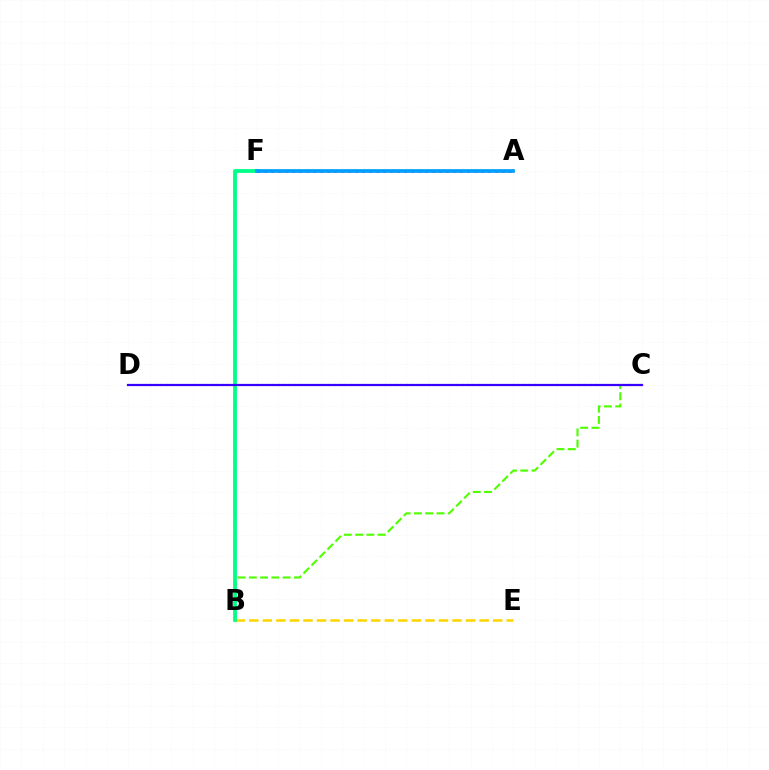{('B', 'C'): [{'color': '#4fff00', 'line_style': 'dashed', 'thickness': 1.53}], ('B', 'E'): [{'color': '#ffd500', 'line_style': 'dashed', 'thickness': 1.84}], ('B', 'F'): [{'color': '#00ff86', 'line_style': 'solid', 'thickness': 2.73}], ('A', 'F'): [{'color': '#ff0000', 'line_style': 'dotted', 'thickness': 1.9}, {'color': '#009eff', 'line_style': 'solid', 'thickness': 2.68}], ('C', 'D'): [{'color': '#ff00ed', 'line_style': 'dotted', 'thickness': 1.51}, {'color': '#3700ff', 'line_style': 'solid', 'thickness': 1.58}]}